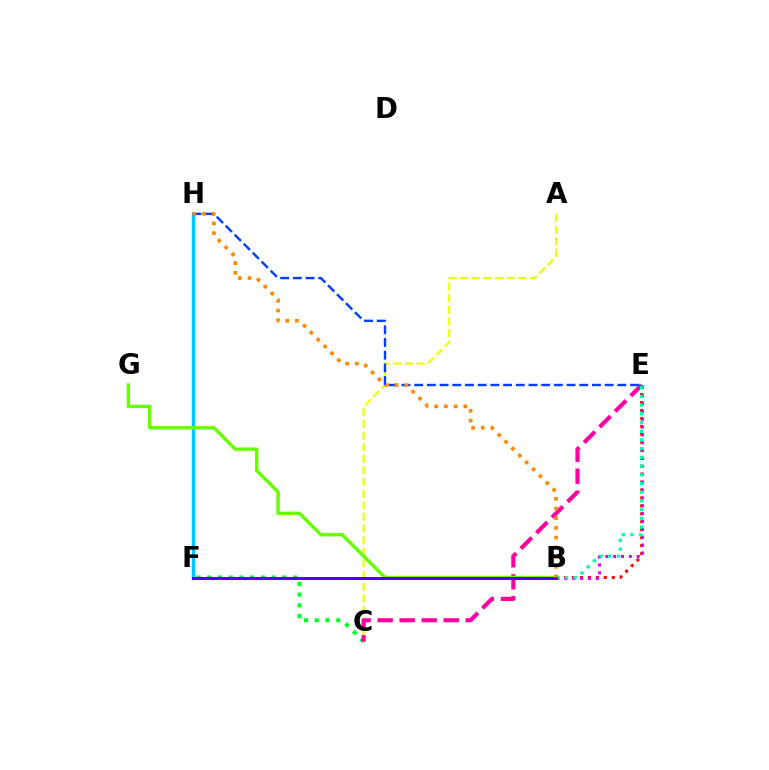{('A', 'C'): [{'color': '#eeff00', 'line_style': 'dashed', 'thickness': 1.58}], ('B', 'E'): [{'color': '#ff0000', 'line_style': 'dotted', 'thickness': 2.16}, {'color': '#d600ff', 'line_style': 'dotted', 'thickness': 2.14}, {'color': '#00ffaf', 'line_style': 'dotted', 'thickness': 2.37}], ('C', 'F'): [{'color': '#00ff27', 'line_style': 'dotted', 'thickness': 2.92}], ('F', 'H'): [{'color': '#00c7ff', 'line_style': 'solid', 'thickness': 2.49}], ('C', 'E'): [{'color': '#ff00a0', 'line_style': 'dashed', 'thickness': 2.99}], ('E', 'H'): [{'color': '#003fff', 'line_style': 'dashed', 'thickness': 1.73}], ('B', 'G'): [{'color': '#66ff00', 'line_style': 'solid', 'thickness': 2.44}], ('B', 'F'): [{'color': '#4f00ff', 'line_style': 'solid', 'thickness': 2.16}], ('B', 'H'): [{'color': '#ff8800', 'line_style': 'dotted', 'thickness': 2.64}]}